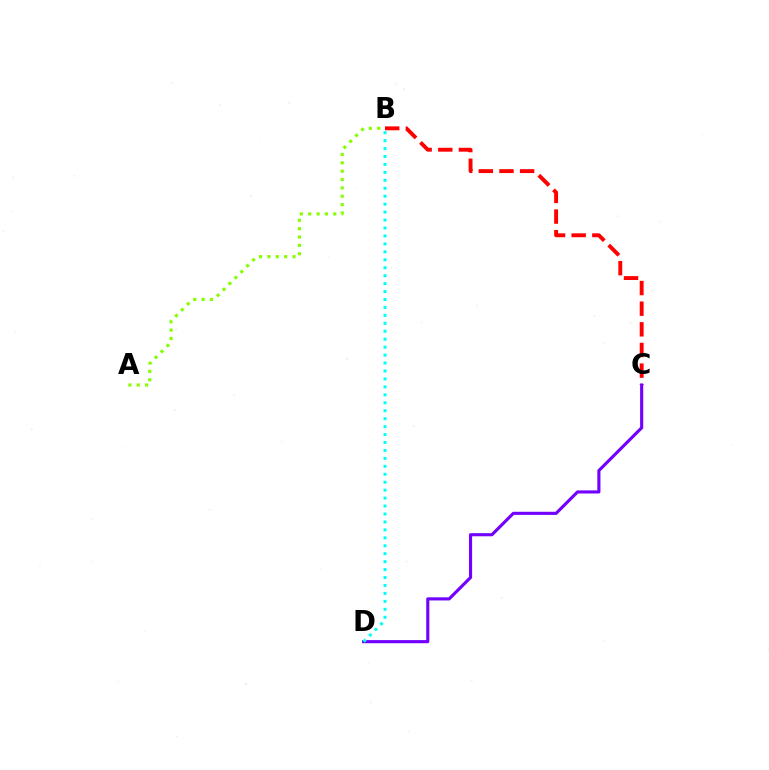{('B', 'C'): [{'color': '#ff0000', 'line_style': 'dashed', 'thickness': 2.8}], ('C', 'D'): [{'color': '#7200ff', 'line_style': 'solid', 'thickness': 2.24}], ('A', 'B'): [{'color': '#84ff00', 'line_style': 'dotted', 'thickness': 2.27}], ('B', 'D'): [{'color': '#00fff6', 'line_style': 'dotted', 'thickness': 2.16}]}